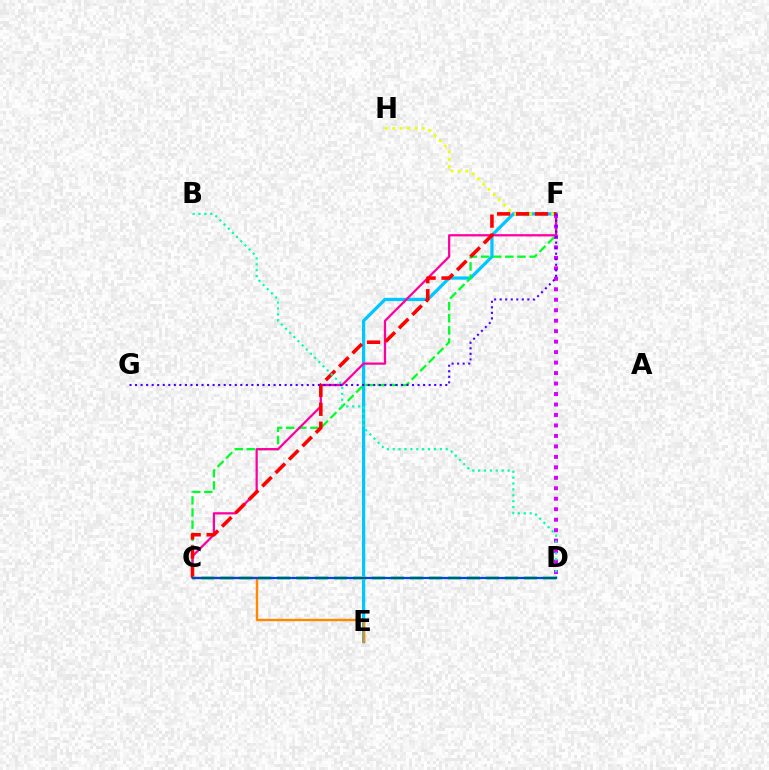{('E', 'F'): [{'color': '#00c7ff', 'line_style': 'solid', 'thickness': 2.34}], ('C', 'E'): [{'color': '#ff8800', 'line_style': 'solid', 'thickness': 1.72}], ('C', 'F'): [{'color': '#00ff27', 'line_style': 'dashed', 'thickness': 1.65}, {'color': '#ff00a0', 'line_style': 'solid', 'thickness': 1.63}, {'color': '#ff0000', 'line_style': 'dashed', 'thickness': 2.57}], ('F', 'H'): [{'color': '#eeff00', 'line_style': 'dotted', 'thickness': 2.01}], ('D', 'F'): [{'color': '#d600ff', 'line_style': 'dotted', 'thickness': 2.85}], ('B', 'D'): [{'color': '#00ffaf', 'line_style': 'dotted', 'thickness': 1.6}], ('C', 'D'): [{'color': '#66ff00', 'line_style': 'dashed', 'thickness': 2.58}, {'color': '#003fff', 'line_style': 'solid', 'thickness': 1.59}], ('F', 'G'): [{'color': '#4f00ff', 'line_style': 'dotted', 'thickness': 1.51}]}